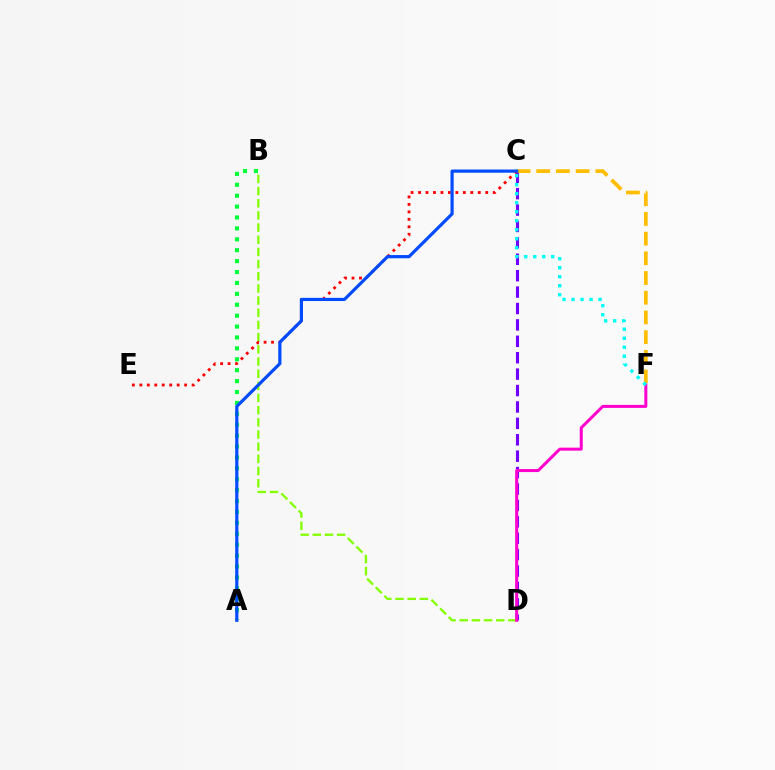{('C', 'D'): [{'color': '#7200ff', 'line_style': 'dashed', 'thickness': 2.23}], ('A', 'B'): [{'color': '#00ff39', 'line_style': 'dotted', 'thickness': 2.96}], ('C', 'F'): [{'color': '#ffbd00', 'line_style': 'dashed', 'thickness': 2.68}, {'color': '#00fff6', 'line_style': 'dotted', 'thickness': 2.45}], ('B', 'D'): [{'color': '#84ff00', 'line_style': 'dashed', 'thickness': 1.65}], ('D', 'F'): [{'color': '#ff00cf', 'line_style': 'solid', 'thickness': 2.17}], ('C', 'E'): [{'color': '#ff0000', 'line_style': 'dotted', 'thickness': 2.03}], ('A', 'C'): [{'color': '#004bff', 'line_style': 'solid', 'thickness': 2.29}]}